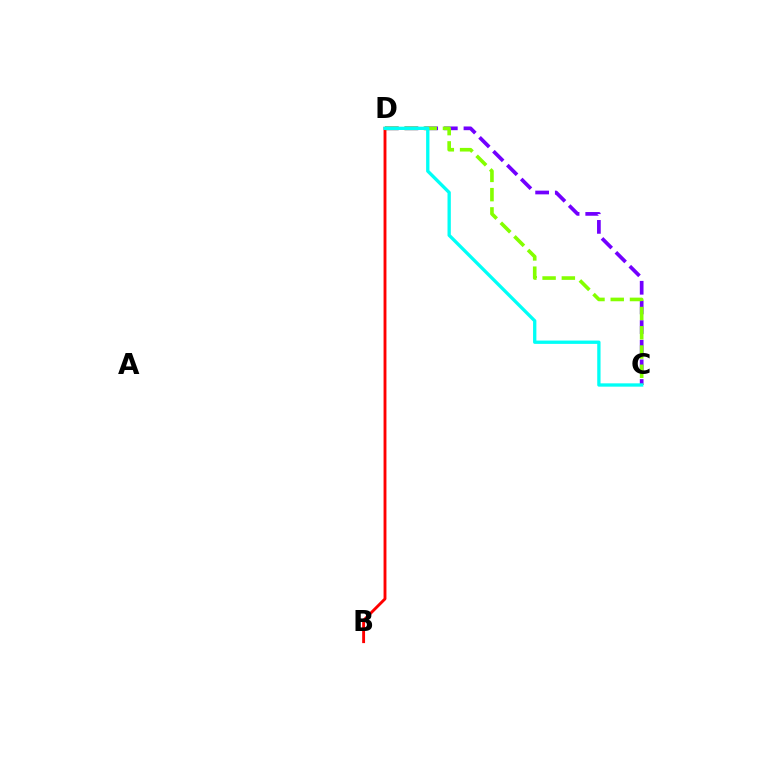{('C', 'D'): [{'color': '#7200ff', 'line_style': 'dashed', 'thickness': 2.67}, {'color': '#84ff00', 'line_style': 'dashed', 'thickness': 2.62}, {'color': '#00fff6', 'line_style': 'solid', 'thickness': 2.39}], ('B', 'D'): [{'color': '#ff0000', 'line_style': 'solid', 'thickness': 2.07}]}